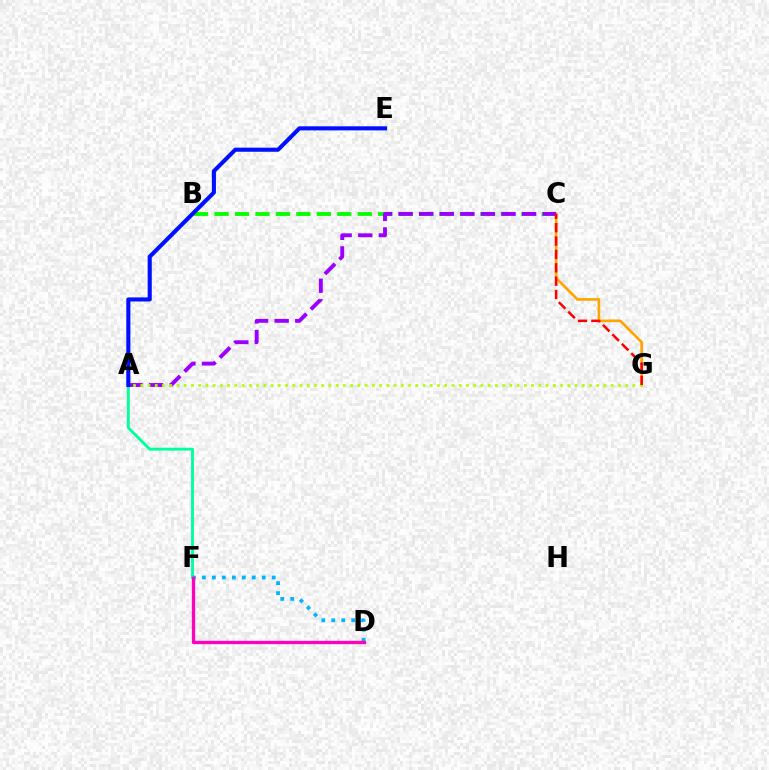{('B', 'C'): [{'color': '#08ff00', 'line_style': 'dashed', 'thickness': 2.78}], ('A', 'F'): [{'color': '#00ff9d', 'line_style': 'solid', 'thickness': 2.06}], ('D', 'F'): [{'color': '#00b5ff', 'line_style': 'dotted', 'thickness': 2.71}, {'color': '#ff00bd', 'line_style': 'solid', 'thickness': 2.39}], ('C', 'G'): [{'color': '#ffa500', 'line_style': 'solid', 'thickness': 1.93}, {'color': '#ff0000', 'line_style': 'dashed', 'thickness': 1.82}], ('A', 'C'): [{'color': '#9b00ff', 'line_style': 'dashed', 'thickness': 2.8}], ('A', 'G'): [{'color': '#b3ff00', 'line_style': 'dotted', 'thickness': 1.97}], ('A', 'E'): [{'color': '#0010ff', 'line_style': 'solid', 'thickness': 2.95}]}